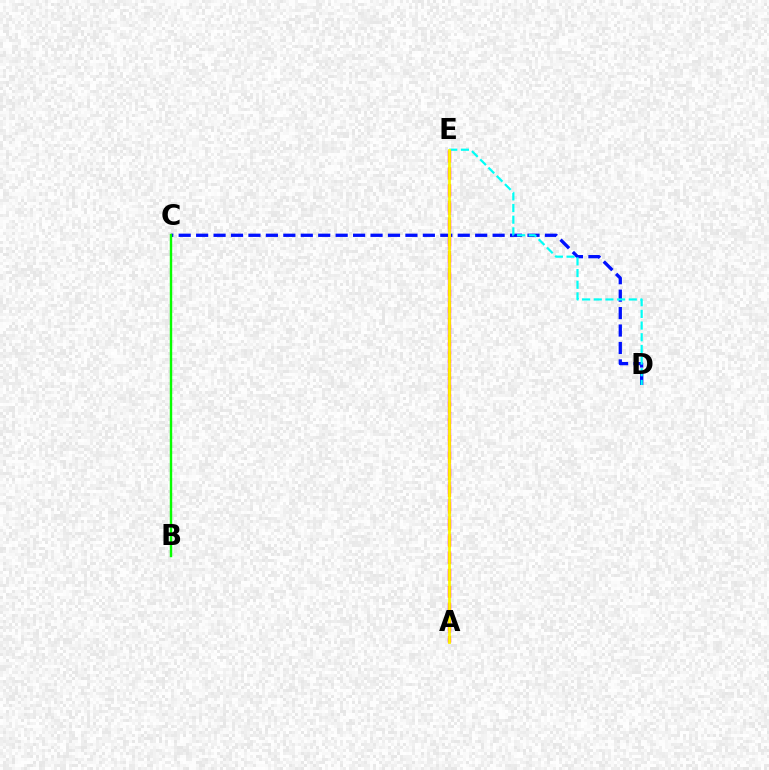{('C', 'D'): [{'color': '#0010ff', 'line_style': 'dashed', 'thickness': 2.37}], ('B', 'C'): [{'color': '#08ff00', 'line_style': 'solid', 'thickness': 1.74}], ('D', 'E'): [{'color': '#00fff6', 'line_style': 'dashed', 'thickness': 1.59}], ('A', 'E'): [{'color': '#ee00ff', 'line_style': 'dashed', 'thickness': 2.37}, {'color': '#ff0000', 'line_style': 'dashed', 'thickness': 2.27}, {'color': '#fcf500', 'line_style': 'solid', 'thickness': 2.01}]}